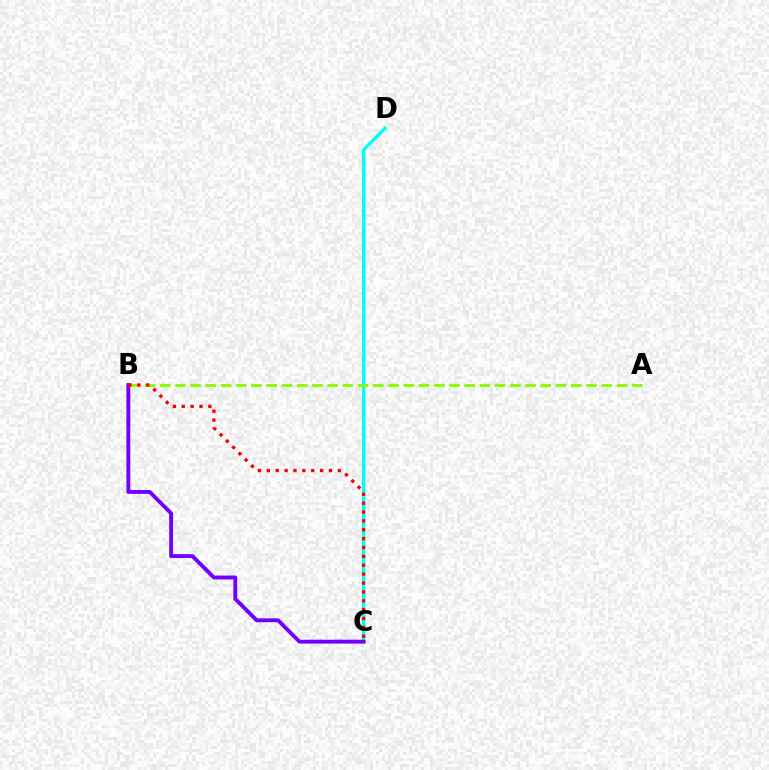{('C', 'D'): [{'color': '#00fff6', 'line_style': 'solid', 'thickness': 2.44}], ('A', 'B'): [{'color': '#84ff00', 'line_style': 'dashed', 'thickness': 2.07}], ('B', 'C'): [{'color': '#7200ff', 'line_style': 'solid', 'thickness': 2.79}, {'color': '#ff0000', 'line_style': 'dotted', 'thickness': 2.41}]}